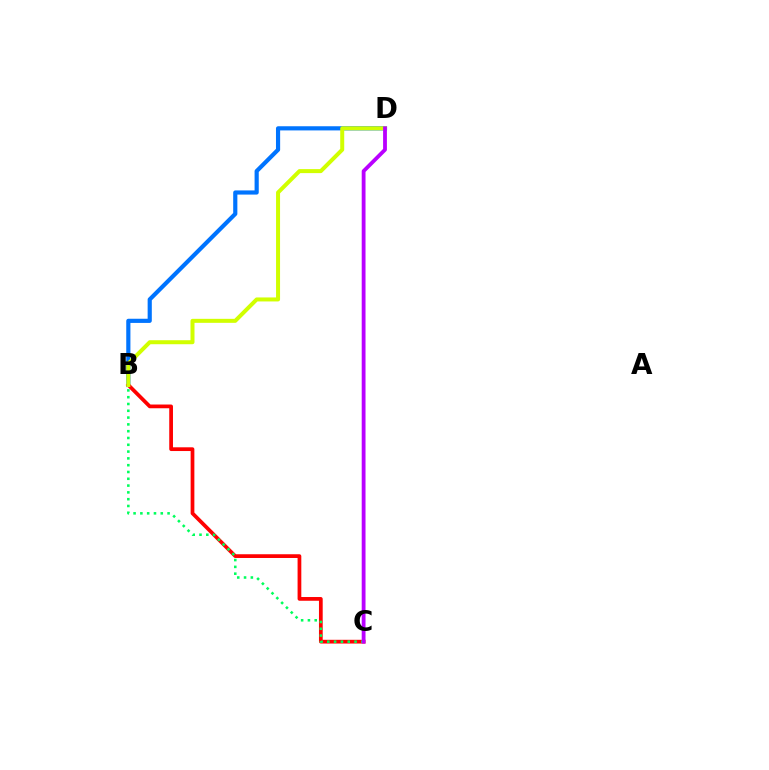{('B', 'D'): [{'color': '#0074ff', 'line_style': 'solid', 'thickness': 3.0}, {'color': '#d1ff00', 'line_style': 'solid', 'thickness': 2.88}], ('B', 'C'): [{'color': '#ff0000', 'line_style': 'solid', 'thickness': 2.69}, {'color': '#00ff5c', 'line_style': 'dotted', 'thickness': 1.85}], ('C', 'D'): [{'color': '#b900ff', 'line_style': 'solid', 'thickness': 2.74}]}